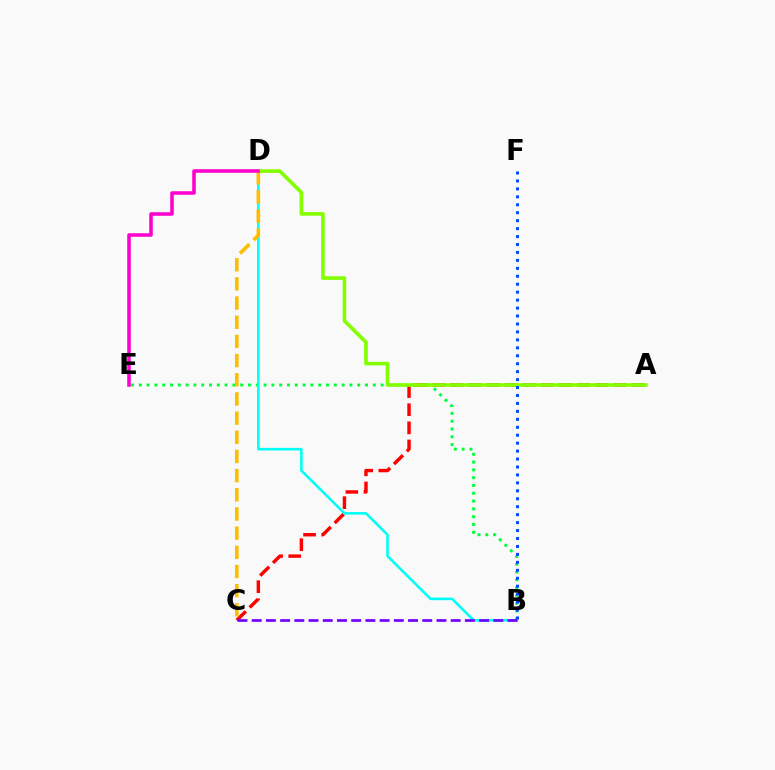{('B', 'E'): [{'color': '#00ff39', 'line_style': 'dotted', 'thickness': 2.12}], ('A', 'C'): [{'color': '#ff0000', 'line_style': 'dashed', 'thickness': 2.46}], ('A', 'D'): [{'color': '#84ff00', 'line_style': 'solid', 'thickness': 2.61}], ('B', 'D'): [{'color': '#00fff6', 'line_style': 'solid', 'thickness': 1.86}], ('B', 'F'): [{'color': '#004bff', 'line_style': 'dotted', 'thickness': 2.16}], ('C', 'D'): [{'color': '#ffbd00', 'line_style': 'dashed', 'thickness': 2.6}], ('D', 'E'): [{'color': '#ff00cf', 'line_style': 'solid', 'thickness': 2.56}], ('B', 'C'): [{'color': '#7200ff', 'line_style': 'dashed', 'thickness': 1.93}]}